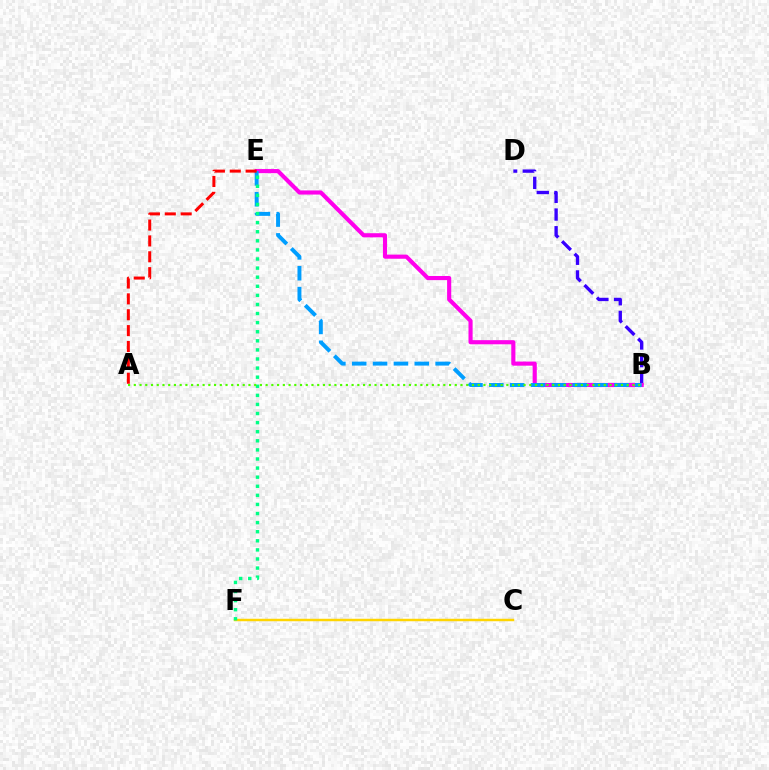{('C', 'F'): [{'color': '#ffd500', 'line_style': 'solid', 'thickness': 1.78}], ('B', 'D'): [{'color': '#3700ff', 'line_style': 'dashed', 'thickness': 2.4}], ('B', 'E'): [{'color': '#ff00ed', 'line_style': 'solid', 'thickness': 2.97}, {'color': '#009eff', 'line_style': 'dashed', 'thickness': 2.83}], ('E', 'F'): [{'color': '#00ff86', 'line_style': 'dotted', 'thickness': 2.47}], ('A', 'E'): [{'color': '#ff0000', 'line_style': 'dashed', 'thickness': 2.16}], ('A', 'B'): [{'color': '#4fff00', 'line_style': 'dotted', 'thickness': 1.56}]}